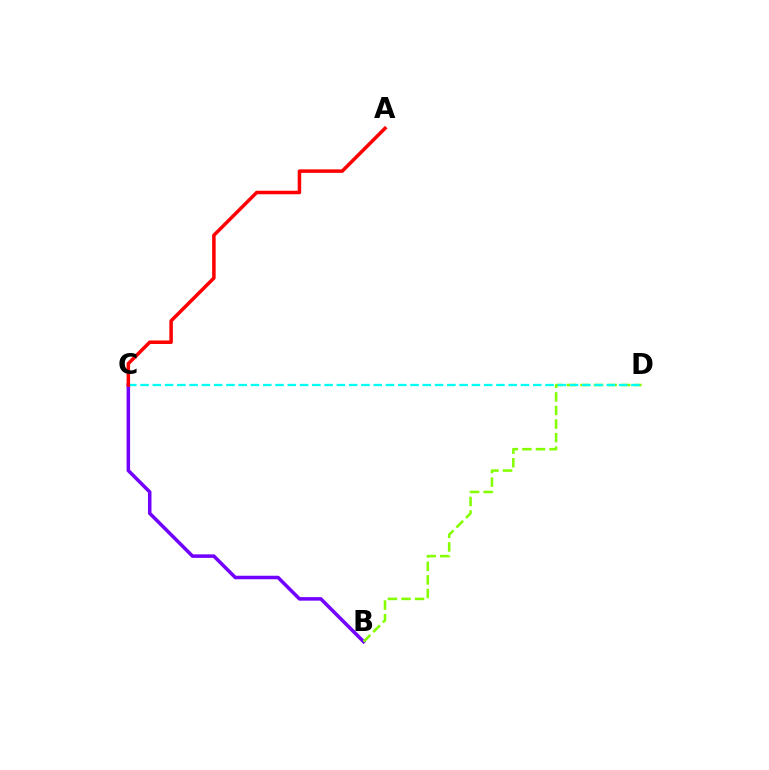{('B', 'C'): [{'color': '#7200ff', 'line_style': 'solid', 'thickness': 2.54}], ('B', 'D'): [{'color': '#84ff00', 'line_style': 'dashed', 'thickness': 1.85}], ('C', 'D'): [{'color': '#00fff6', 'line_style': 'dashed', 'thickness': 1.67}], ('A', 'C'): [{'color': '#ff0000', 'line_style': 'solid', 'thickness': 2.52}]}